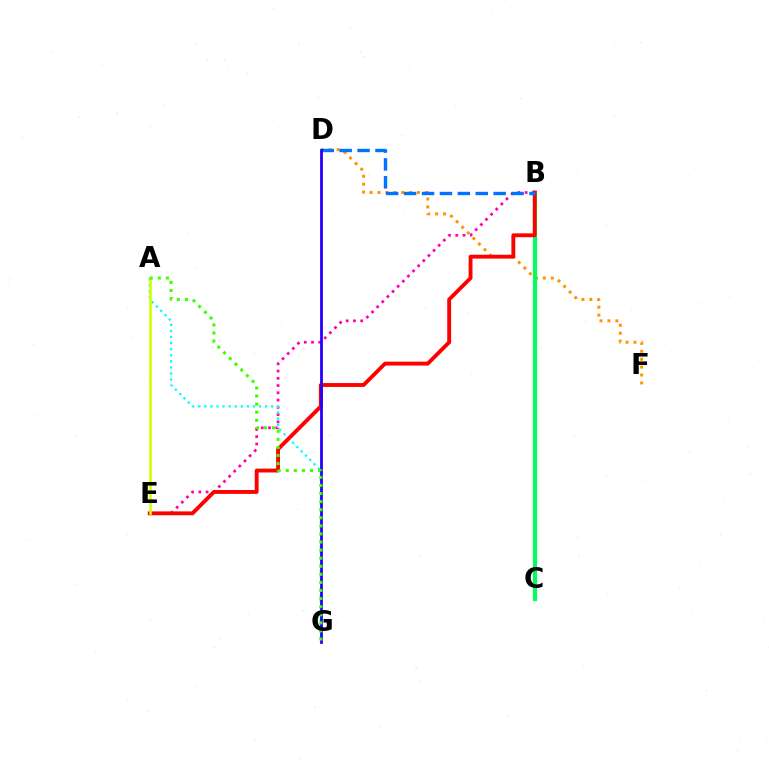{('B', 'E'): [{'color': '#ff00ac', 'line_style': 'dotted', 'thickness': 1.97}, {'color': '#ff0000', 'line_style': 'solid', 'thickness': 2.79}], ('B', 'C'): [{'color': '#b900ff', 'line_style': 'dashed', 'thickness': 1.51}, {'color': '#00ff5c', 'line_style': 'solid', 'thickness': 2.99}], ('A', 'G'): [{'color': '#00fff6', 'line_style': 'dotted', 'thickness': 1.65}, {'color': '#3dff00', 'line_style': 'dotted', 'thickness': 2.2}], ('D', 'F'): [{'color': '#ff9400', 'line_style': 'dotted', 'thickness': 2.15}], ('A', 'E'): [{'color': '#d1ff00', 'line_style': 'solid', 'thickness': 1.88}], ('B', 'D'): [{'color': '#0074ff', 'line_style': 'dashed', 'thickness': 2.43}], ('D', 'G'): [{'color': '#2500ff', 'line_style': 'solid', 'thickness': 2.01}]}